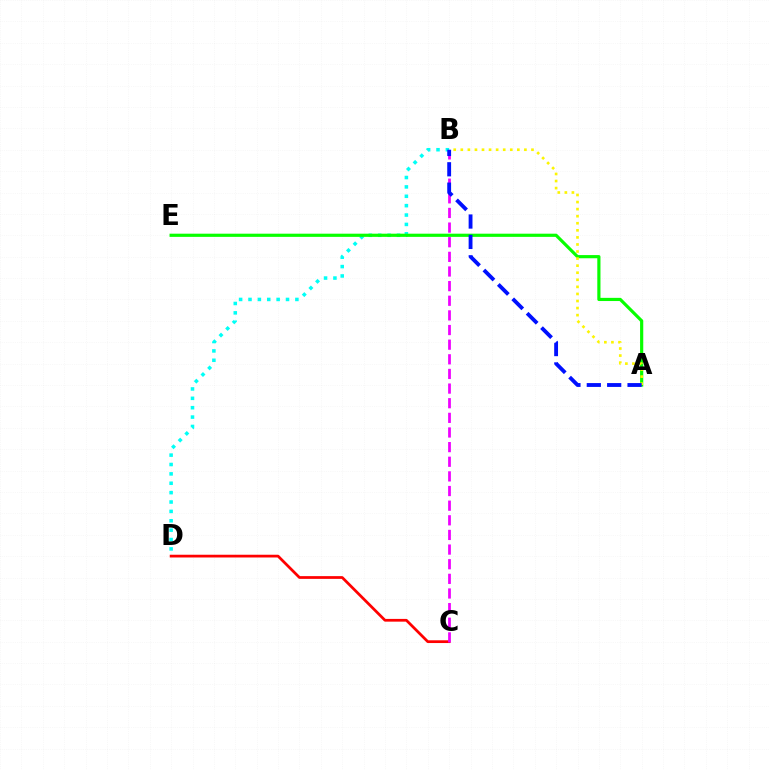{('C', 'D'): [{'color': '#ff0000', 'line_style': 'solid', 'thickness': 1.98}], ('B', 'D'): [{'color': '#00fff6', 'line_style': 'dotted', 'thickness': 2.55}], ('A', 'E'): [{'color': '#08ff00', 'line_style': 'solid', 'thickness': 2.29}], ('B', 'C'): [{'color': '#ee00ff', 'line_style': 'dashed', 'thickness': 1.99}], ('A', 'B'): [{'color': '#fcf500', 'line_style': 'dotted', 'thickness': 1.92}, {'color': '#0010ff', 'line_style': 'dashed', 'thickness': 2.77}]}